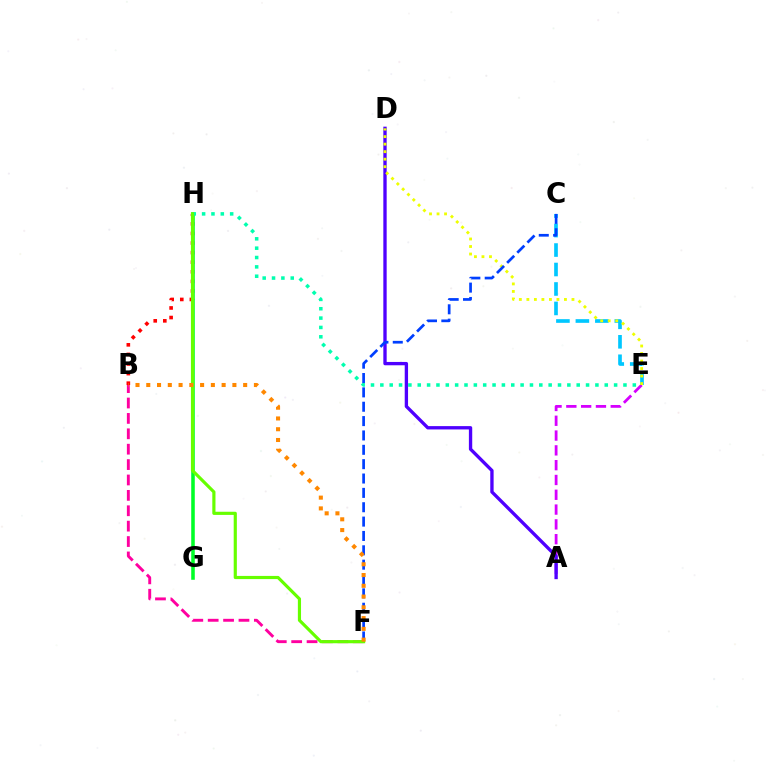{('A', 'E'): [{'color': '#d600ff', 'line_style': 'dashed', 'thickness': 2.01}], ('A', 'D'): [{'color': '#4f00ff', 'line_style': 'solid', 'thickness': 2.4}], ('B', 'H'): [{'color': '#ff0000', 'line_style': 'dotted', 'thickness': 2.61}], ('C', 'E'): [{'color': '#00c7ff', 'line_style': 'dashed', 'thickness': 2.64}], ('D', 'E'): [{'color': '#eeff00', 'line_style': 'dotted', 'thickness': 2.04}], ('G', 'H'): [{'color': '#00ff27', 'line_style': 'solid', 'thickness': 2.56}], ('B', 'F'): [{'color': '#ff00a0', 'line_style': 'dashed', 'thickness': 2.09}, {'color': '#ff8800', 'line_style': 'dotted', 'thickness': 2.92}], ('E', 'H'): [{'color': '#00ffaf', 'line_style': 'dotted', 'thickness': 2.54}], ('C', 'F'): [{'color': '#003fff', 'line_style': 'dashed', 'thickness': 1.95}], ('F', 'H'): [{'color': '#66ff00', 'line_style': 'solid', 'thickness': 2.28}]}